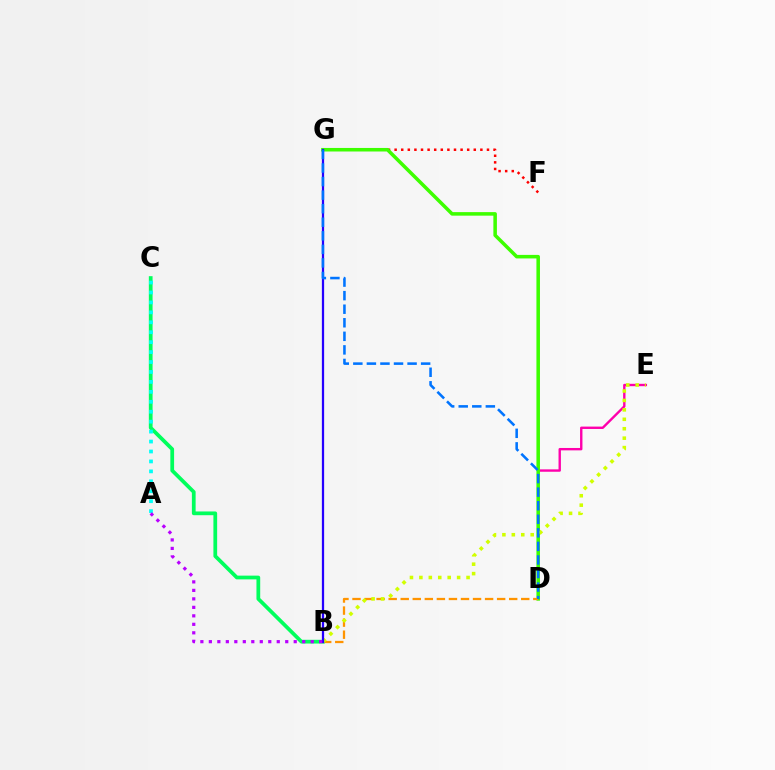{('F', 'G'): [{'color': '#ff0000', 'line_style': 'dotted', 'thickness': 1.79}], ('D', 'E'): [{'color': '#ff00ac', 'line_style': 'solid', 'thickness': 1.72}], ('D', 'G'): [{'color': '#3dff00', 'line_style': 'solid', 'thickness': 2.55}, {'color': '#0074ff', 'line_style': 'dashed', 'thickness': 1.84}], ('B', 'D'): [{'color': '#ff9400', 'line_style': 'dashed', 'thickness': 1.64}], ('B', 'C'): [{'color': '#00ff5c', 'line_style': 'solid', 'thickness': 2.7}], ('A', 'C'): [{'color': '#00fff6', 'line_style': 'dotted', 'thickness': 2.7}], ('B', 'E'): [{'color': '#d1ff00', 'line_style': 'dotted', 'thickness': 2.56}], ('B', 'G'): [{'color': '#2500ff', 'line_style': 'solid', 'thickness': 1.62}], ('A', 'B'): [{'color': '#b900ff', 'line_style': 'dotted', 'thickness': 2.31}]}